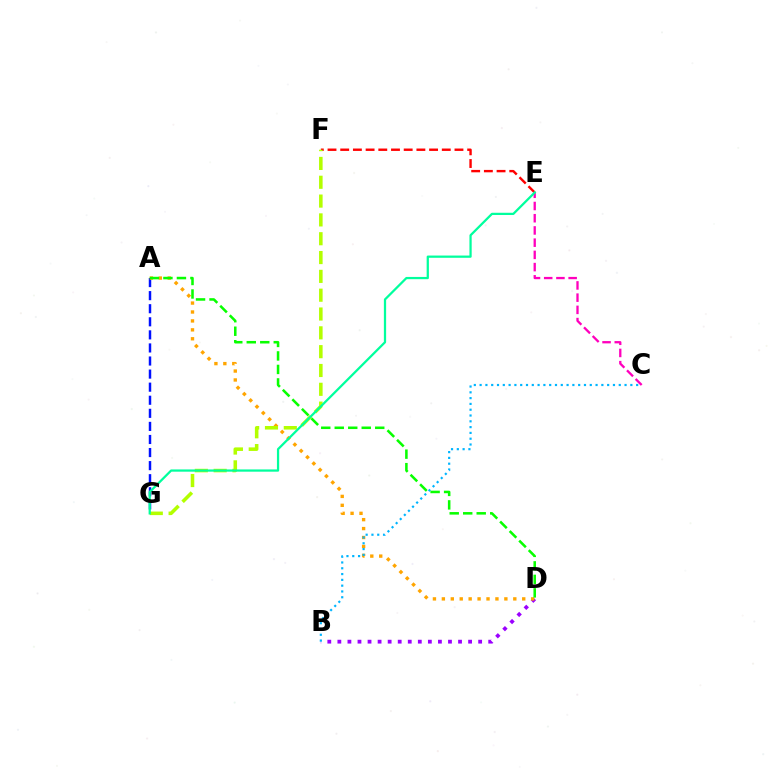{('B', 'D'): [{'color': '#9b00ff', 'line_style': 'dotted', 'thickness': 2.73}], ('A', 'G'): [{'color': '#0010ff', 'line_style': 'dashed', 'thickness': 1.78}], ('A', 'D'): [{'color': '#ffa500', 'line_style': 'dotted', 'thickness': 2.43}, {'color': '#08ff00', 'line_style': 'dashed', 'thickness': 1.83}], ('E', 'F'): [{'color': '#ff0000', 'line_style': 'dashed', 'thickness': 1.72}], ('C', 'E'): [{'color': '#ff00bd', 'line_style': 'dashed', 'thickness': 1.66}], ('B', 'C'): [{'color': '#00b5ff', 'line_style': 'dotted', 'thickness': 1.58}], ('F', 'G'): [{'color': '#b3ff00', 'line_style': 'dashed', 'thickness': 2.56}], ('E', 'G'): [{'color': '#00ff9d', 'line_style': 'solid', 'thickness': 1.62}]}